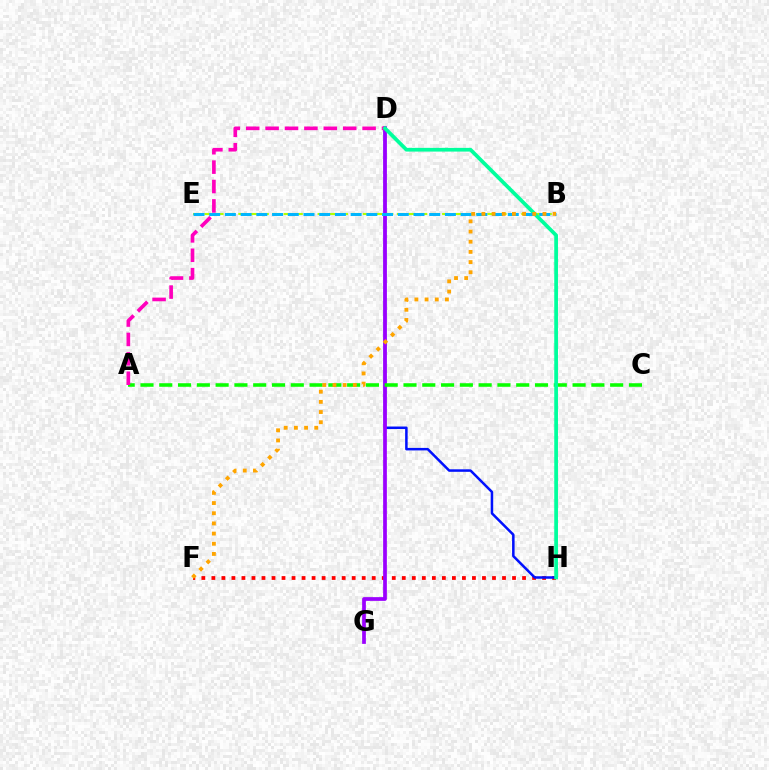{('F', 'H'): [{'color': '#ff0000', 'line_style': 'dotted', 'thickness': 2.72}], ('D', 'H'): [{'color': '#0010ff', 'line_style': 'solid', 'thickness': 1.81}, {'color': '#00ff9d', 'line_style': 'solid', 'thickness': 2.68}], ('D', 'G'): [{'color': '#9b00ff', 'line_style': 'solid', 'thickness': 2.68}], ('A', 'C'): [{'color': '#08ff00', 'line_style': 'dashed', 'thickness': 2.55}], ('B', 'E'): [{'color': '#b3ff00', 'line_style': 'dashed', 'thickness': 1.54}, {'color': '#00b5ff', 'line_style': 'dashed', 'thickness': 2.13}], ('A', 'D'): [{'color': '#ff00bd', 'line_style': 'dashed', 'thickness': 2.64}], ('B', 'F'): [{'color': '#ffa500', 'line_style': 'dotted', 'thickness': 2.76}]}